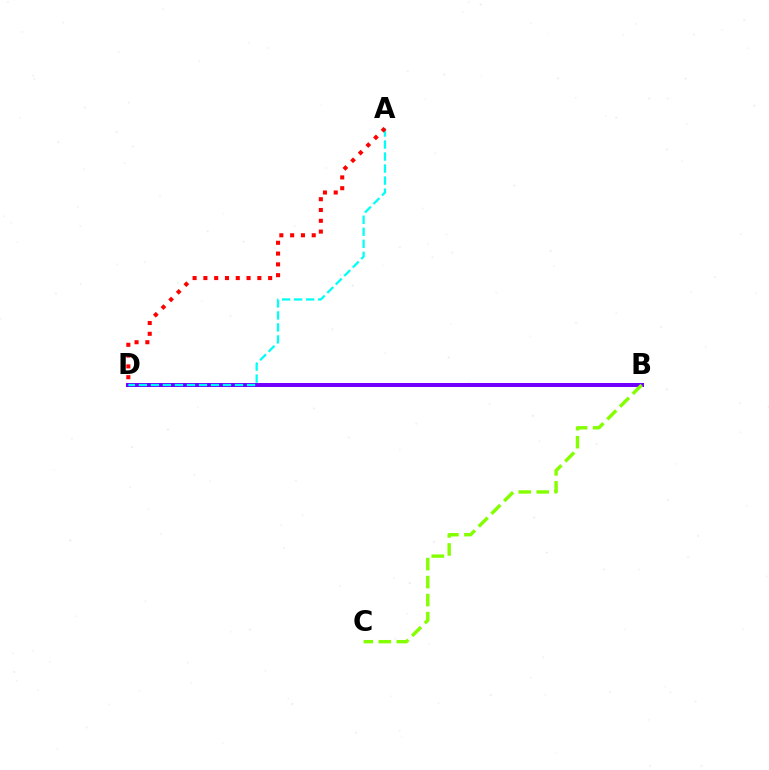{('B', 'D'): [{'color': '#7200ff', 'line_style': 'solid', 'thickness': 2.88}], ('A', 'D'): [{'color': '#00fff6', 'line_style': 'dashed', 'thickness': 1.63}, {'color': '#ff0000', 'line_style': 'dotted', 'thickness': 2.93}], ('B', 'C'): [{'color': '#84ff00', 'line_style': 'dashed', 'thickness': 2.45}]}